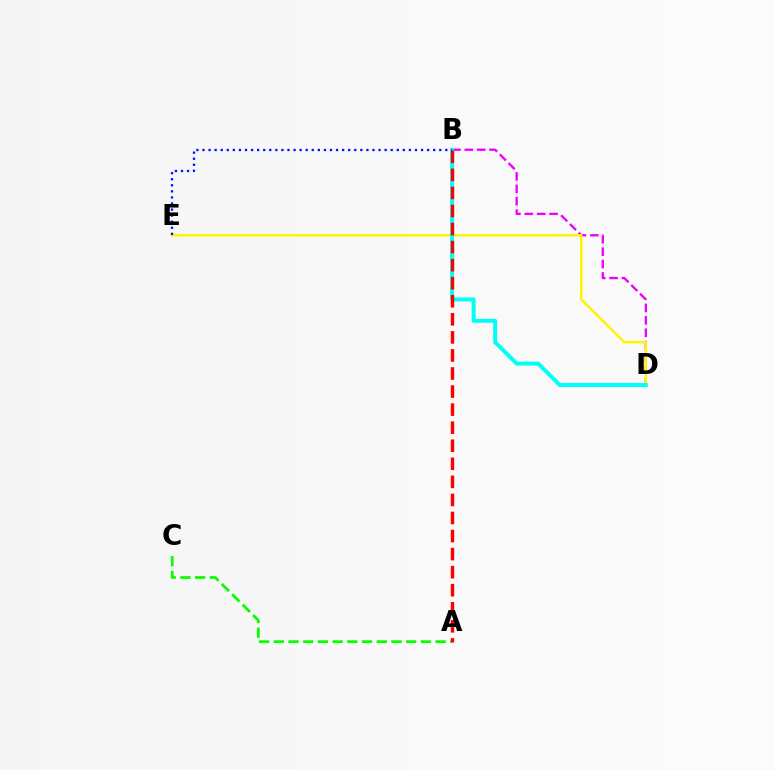{('B', 'D'): [{'color': '#ee00ff', 'line_style': 'dashed', 'thickness': 1.68}, {'color': '#00fff6', 'line_style': 'solid', 'thickness': 2.85}], ('D', 'E'): [{'color': '#fcf500', 'line_style': 'solid', 'thickness': 1.78}], ('A', 'C'): [{'color': '#08ff00', 'line_style': 'dashed', 'thickness': 2.0}], ('A', 'B'): [{'color': '#ff0000', 'line_style': 'dashed', 'thickness': 2.45}], ('B', 'E'): [{'color': '#0010ff', 'line_style': 'dotted', 'thickness': 1.65}]}